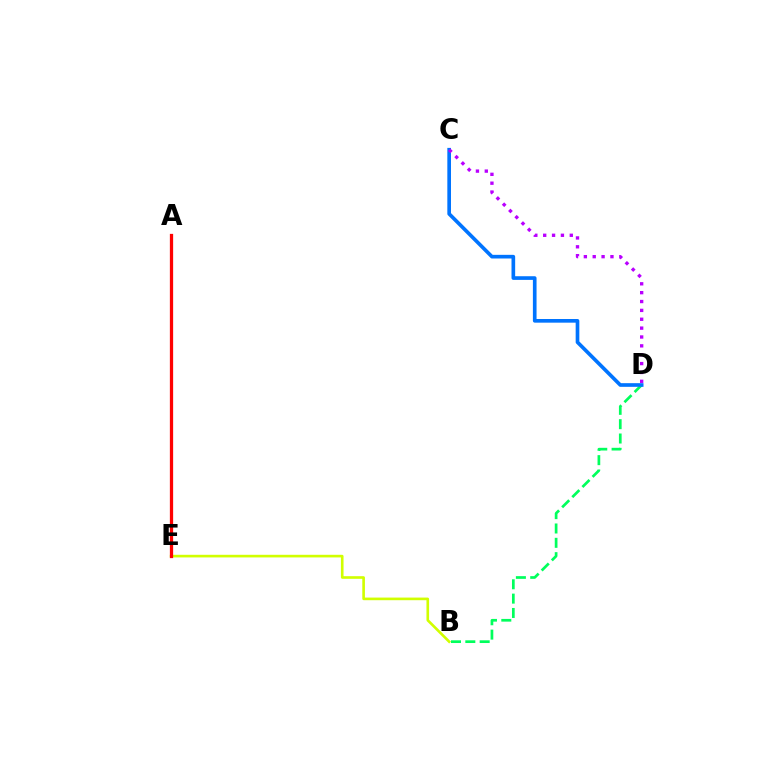{('B', 'E'): [{'color': '#d1ff00', 'line_style': 'solid', 'thickness': 1.9}], ('B', 'D'): [{'color': '#00ff5c', 'line_style': 'dashed', 'thickness': 1.95}], ('C', 'D'): [{'color': '#0074ff', 'line_style': 'solid', 'thickness': 2.64}, {'color': '#b900ff', 'line_style': 'dotted', 'thickness': 2.41}], ('A', 'E'): [{'color': '#ff0000', 'line_style': 'solid', 'thickness': 2.35}]}